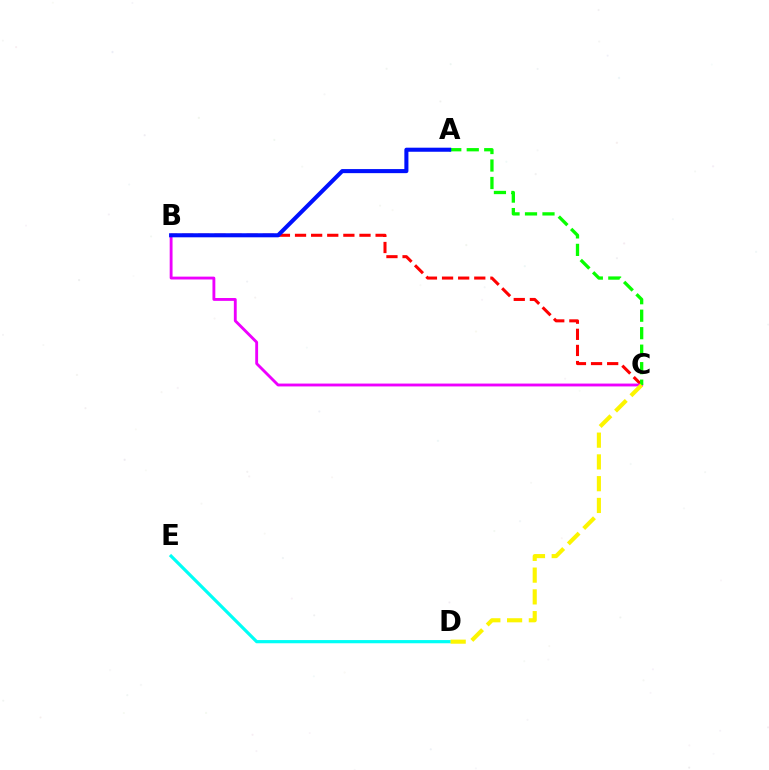{('B', 'C'): [{'color': '#ff0000', 'line_style': 'dashed', 'thickness': 2.19}, {'color': '#ee00ff', 'line_style': 'solid', 'thickness': 2.06}], ('D', 'E'): [{'color': '#00fff6', 'line_style': 'solid', 'thickness': 2.3}], ('A', 'C'): [{'color': '#08ff00', 'line_style': 'dashed', 'thickness': 2.38}], ('A', 'B'): [{'color': '#0010ff', 'line_style': 'solid', 'thickness': 2.93}], ('C', 'D'): [{'color': '#fcf500', 'line_style': 'dashed', 'thickness': 2.96}]}